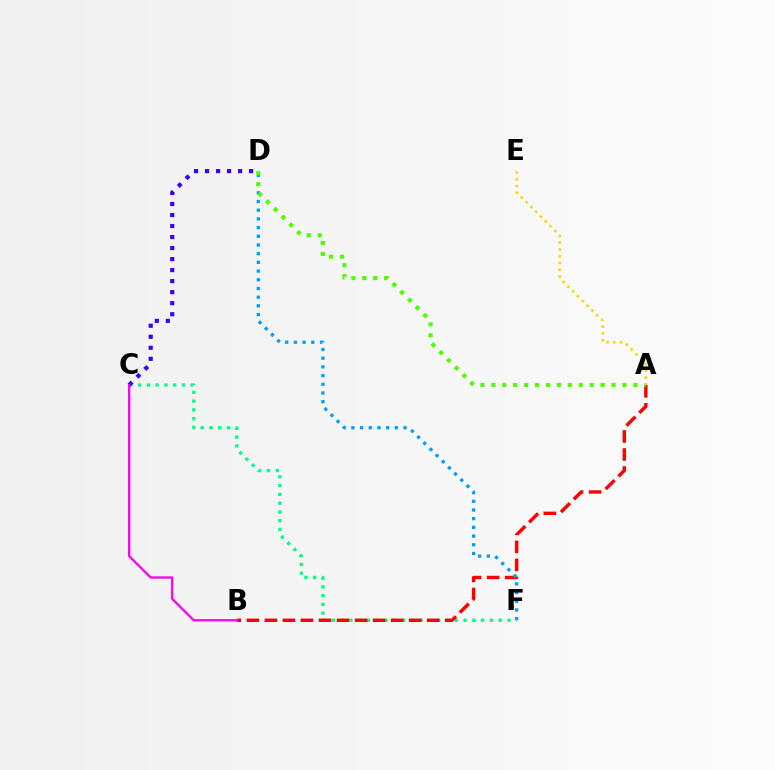{('C', 'F'): [{'color': '#00ff86', 'line_style': 'dotted', 'thickness': 2.39}], ('A', 'B'): [{'color': '#ff0000', 'line_style': 'dashed', 'thickness': 2.45}], ('C', 'D'): [{'color': '#3700ff', 'line_style': 'dotted', 'thickness': 2.99}], ('D', 'F'): [{'color': '#009eff', 'line_style': 'dotted', 'thickness': 2.36}], ('A', 'D'): [{'color': '#4fff00', 'line_style': 'dotted', 'thickness': 2.97}], ('A', 'E'): [{'color': '#ffd500', 'line_style': 'dotted', 'thickness': 1.84}], ('B', 'C'): [{'color': '#ff00ed', 'line_style': 'solid', 'thickness': 1.66}]}